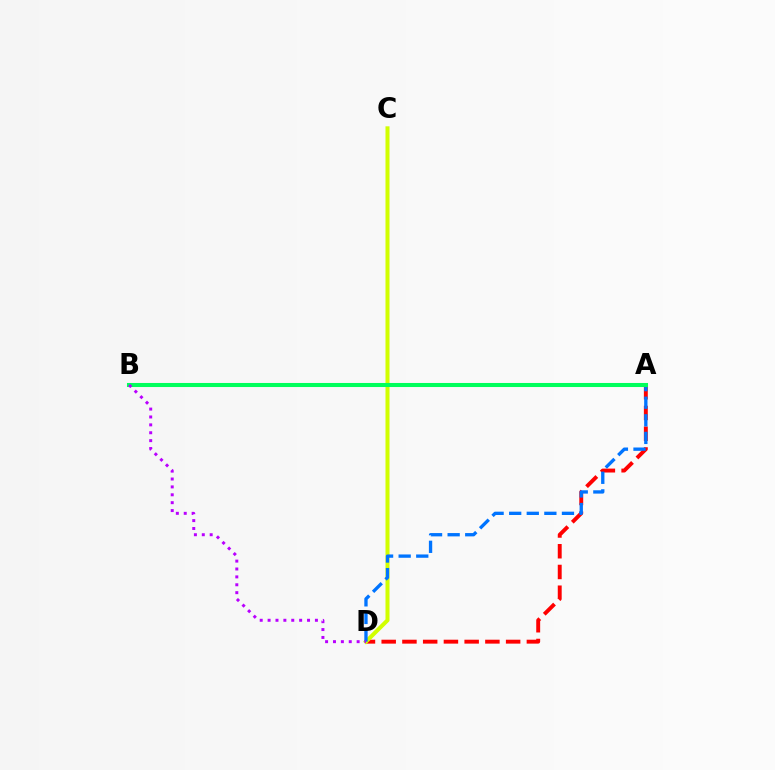{('A', 'D'): [{'color': '#ff0000', 'line_style': 'dashed', 'thickness': 2.82}, {'color': '#0074ff', 'line_style': 'dashed', 'thickness': 2.39}], ('C', 'D'): [{'color': '#d1ff00', 'line_style': 'solid', 'thickness': 2.9}], ('A', 'B'): [{'color': '#00ff5c', 'line_style': 'solid', 'thickness': 2.92}], ('B', 'D'): [{'color': '#b900ff', 'line_style': 'dotted', 'thickness': 2.14}]}